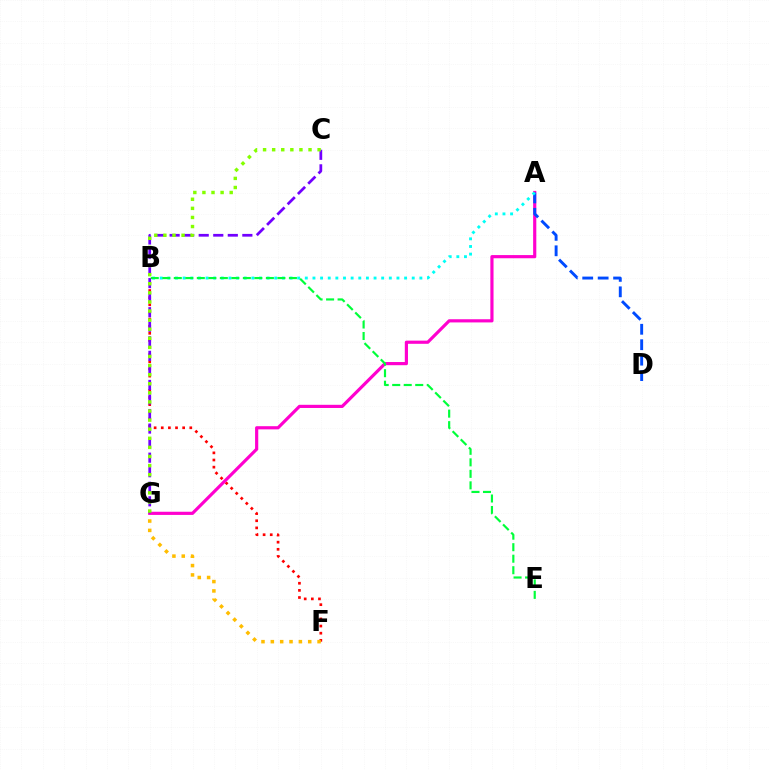{('B', 'F'): [{'color': '#ff0000', 'line_style': 'dotted', 'thickness': 1.94}], ('F', 'G'): [{'color': '#ffbd00', 'line_style': 'dotted', 'thickness': 2.54}], ('A', 'G'): [{'color': '#ff00cf', 'line_style': 'solid', 'thickness': 2.28}], ('C', 'G'): [{'color': '#7200ff', 'line_style': 'dashed', 'thickness': 1.98}, {'color': '#84ff00', 'line_style': 'dotted', 'thickness': 2.47}], ('A', 'D'): [{'color': '#004bff', 'line_style': 'dashed', 'thickness': 2.1}], ('A', 'B'): [{'color': '#00fff6', 'line_style': 'dotted', 'thickness': 2.07}], ('B', 'E'): [{'color': '#00ff39', 'line_style': 'dashed', 'thickness': 1.56}]}